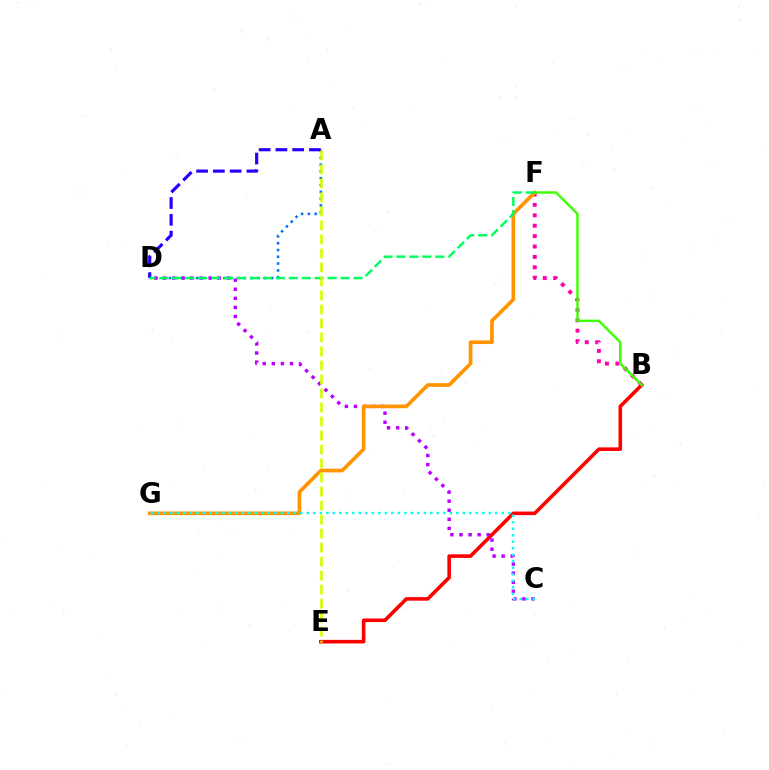{('B', 'E'): [{'color': '#ff0000', 'line_style': 'solid', 'thickness': 2.59}], ('B', 'F'): [{'color': '#ff00ac', 'line_style': 'dotted', 'thickness': 2.83}, {'color': '#3dff00', 'line_style': 'solid', 'thickness': 1.75}], ('A', 'D'): [{'color': '#0074ff', 'line_style': 'dotted', 'thickness': 1.85}, {'color': '#2500ff', 'line_style': 'dashed', 'thickness': 2.28}], ('C', 'D'): [{'color': '#b900ff', 'line_style': 'dotted', 'thickness': 2.47}], ('F', 'G'): [{'color': '#ff9400', 'line_style': 'solid', 'thickness': 2.65}], ('C', 'G'): [{'color': '#00fff6', 'line_style': 'dotted', 'thickness': 1.77}], ('D', 'F'): [{'color': '#00ff5c', 'line_style': 'dashed', 'thickness': 1.76}], ('A', 'E'): [{'color': '#d1ff00', 'line_style': 'dashed', 'thickness': 1.9}]}